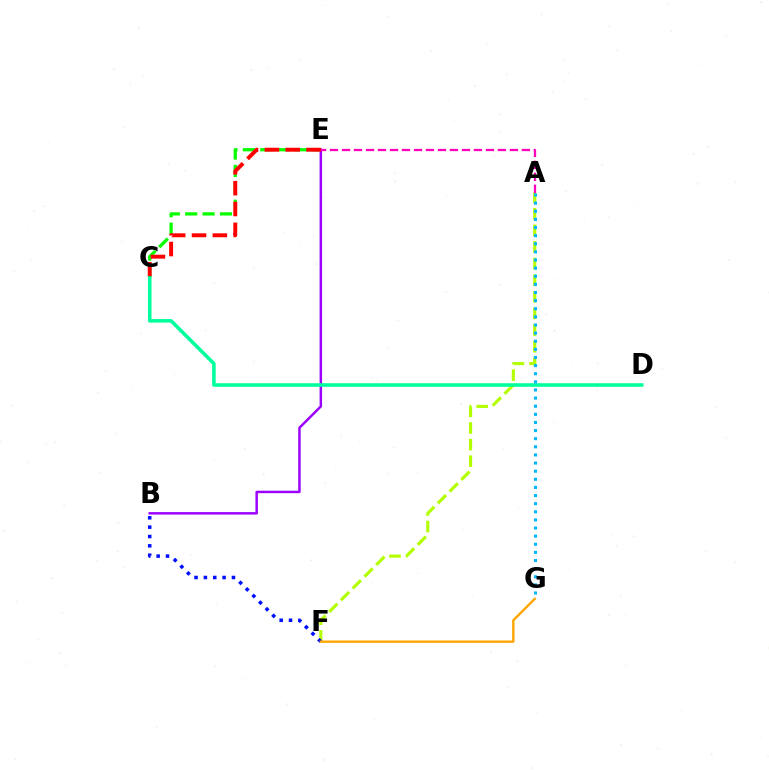{('C', 'E'): [{'color': '#08ff00', 'line_style': 'dashed', 'thickness': 2.36}, {'color': '#ff0000', 'line_style': 'dashed', 'thickness': 2.83}], ('A', 'F'): [{'color': '#b3ff00', 'line_style': 'dashed', 'thickness': 2.26}], ('B', 'F'): [{'color': '#0010ff', 'line_style': 'dotted', 'thickness': 2.54}], ('F', 'G'): [{'color': '#ffa500', 'line_style': 'solid', 'thickness': 1.7}], ('B', 'E'): [{'color': '#9b00ff', 'line_style': 'solid', 'thickness': 1.77}], ('A', 'E'): [{'color': '#ff00bd', 'line_style': 'dashed', 'thickness': 1.63}], ('C', 'D'): [{'color': '#00ff9d', 'line_style': 'solid', 'thickness': 2.57}], ('A', 'G'): [{'color': '#00b5ff', 'line_style': 'dotted', 'thickness': 2.21}]}